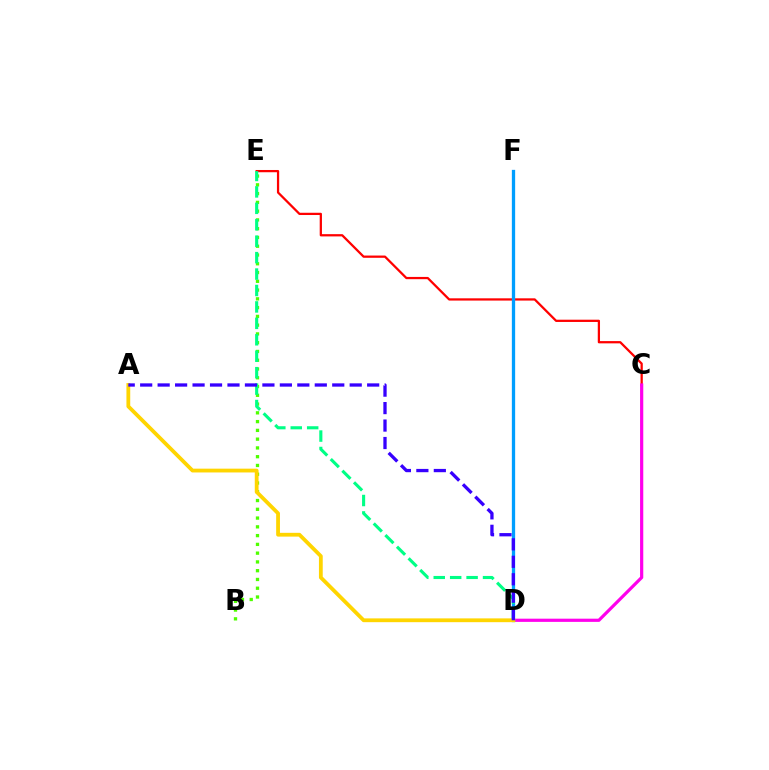{('B', 'E'): [{'color': '#4fff00', 'line_style': 'dotted', 'thickness': 2.38}], ('C', 'E'): [{'color': '#ff0000', 'line_style': 'solid', 'thickness': 1.62}], ('C', 'D'): [{'color': '#ff00ed', 'line_style': 'solid', 'thickness': 2.3}], ('D', 'F'): [{'color': '#009eff', 'line_style': 'solid', 'thickness': 2.37}], ('D', 'E'): [{'color': '#00ff86', 'line_style': 'dashed', 'thickness': 2.23}], ('A', 'D'): [{'color': '#ffd500', 'line_style': 'solid', 'thickness': 2.73}, {'color': '#3700ff', 'line_style': 'dashed', 'thickness': 2.37}]}